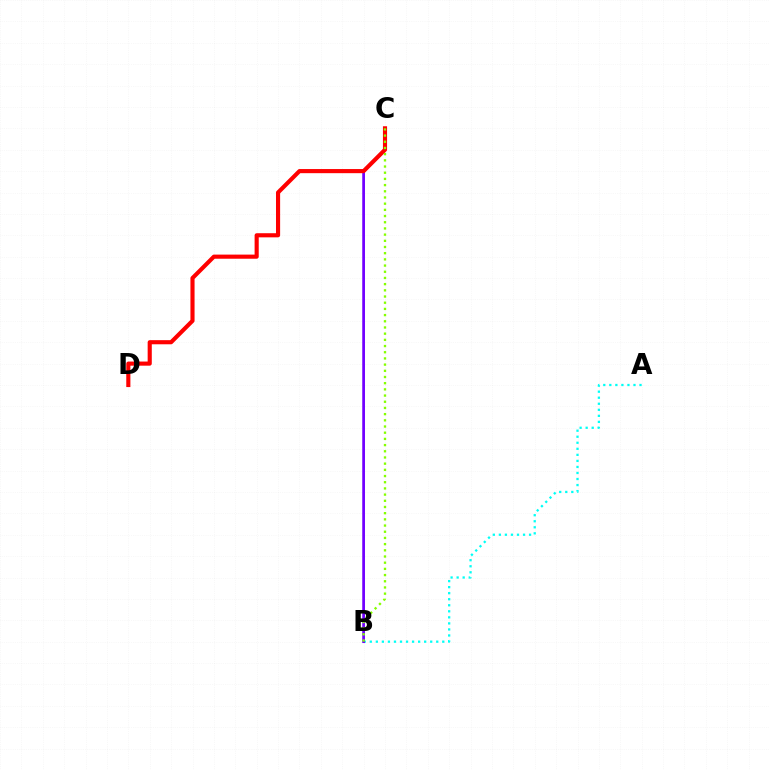{('A', 'B'): [{'color': '#00fff6', 'line_style': 'dotted', 'thickness': 1.64}], ('B', 'C'): [{'color': '#7200ff', 'line_style': 'solid', 'thickness': 1.97}, {'color': '#84ff00', 'line_style': 'dotted', 'thickness': 1.68}], ('C', 'D'): [{'color': '#ff0000', 'line_style': 'solid', 'thickness': 2.97}]}